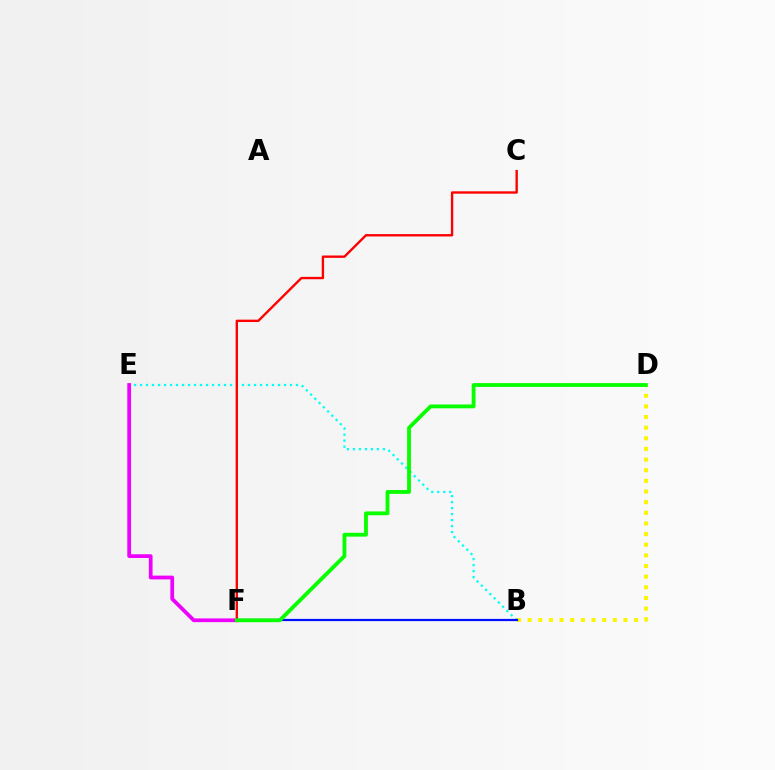{('B', 'E'): [{'color': '#00fff6', 'line_style': 'dotted', 'thickness': 1.63}], ('B', 'D'): [{'color': '#fcf500', 'line_style': 'dotted', 'thickness': 2.89}], ('E', 'F'): [{'color': '#ee00ff', 'line_style': 'solid', 'thickness': 2.69}], ('C', 'F'): [{'color': '#ff0000', 'line_style': 'solid', 'thickness': 1.71}], ('B', 'F'): [{'color': '#0010ff', 'line_style': 'solid', 'thickness': 1.59}], ('D', 'F'): [{'color': '#08ff00', 'line_style': 'solid', 'thickness': 2.76}]}